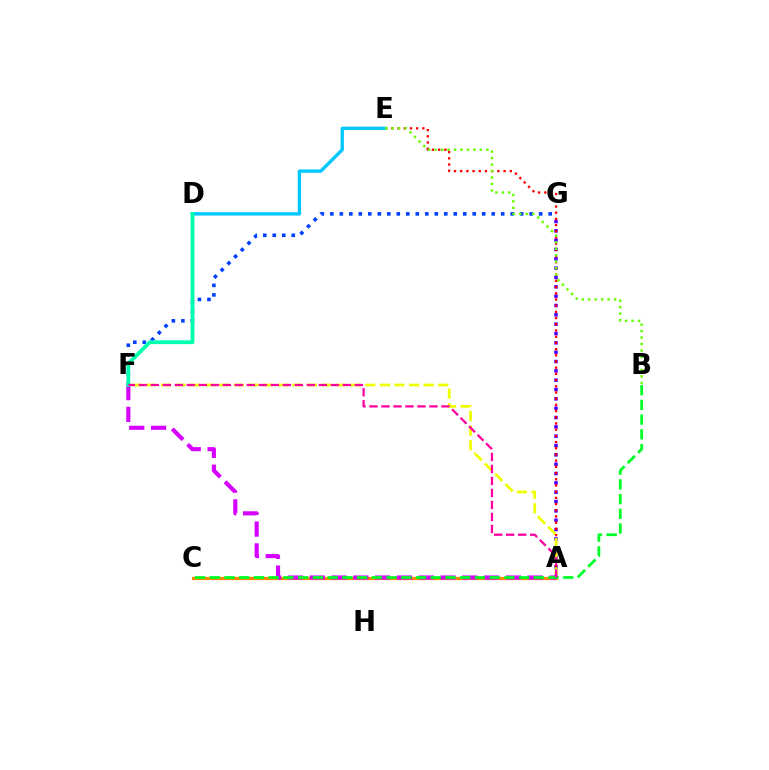{('A', 'G'): [{'color': '#4f00ff', 'line_style': 'dotted', 'thickness': 2.54}], ('A', 'E'): [{'color': '#ff0000', 'line_style': 'dotted', 'thickness': 1.68}], ('A', 'F'): [{'color': '#eeff00', 'line_style': 'dashed', 'thickness': 1.98}, {'color': '#d600ff', 'line_style': 'dashed', 'thickness': 2.96}, {'color': '#ff00a0', 'line_style': 'dashed', 'thickness': 1.63}], ('F', 'G'): [{'color': '#003fff', 'line_style': 'dotted', 'thickness': 2.58}], ('A', 'C'): [{'color': '#ff8800', 'line_style': 'solid', 'thickness': 2.29}], ('D', 'E'): [{'color': '#00c7ff', 'line_style': 'solid', 'thickness': 2.42}], ('D', 'F'): [{'color': '#00ffaf', 'line_style': 'solid', 'thickness': 2.74}], ('B', 'E'): [{'color': '#66ff00', 'line_style': 'dotted', 'thickness': 1.76}], ('B', 'C'): [{'color': '#00ff27', 'line_style': 'dashed', 'thickness': 2.0}]}